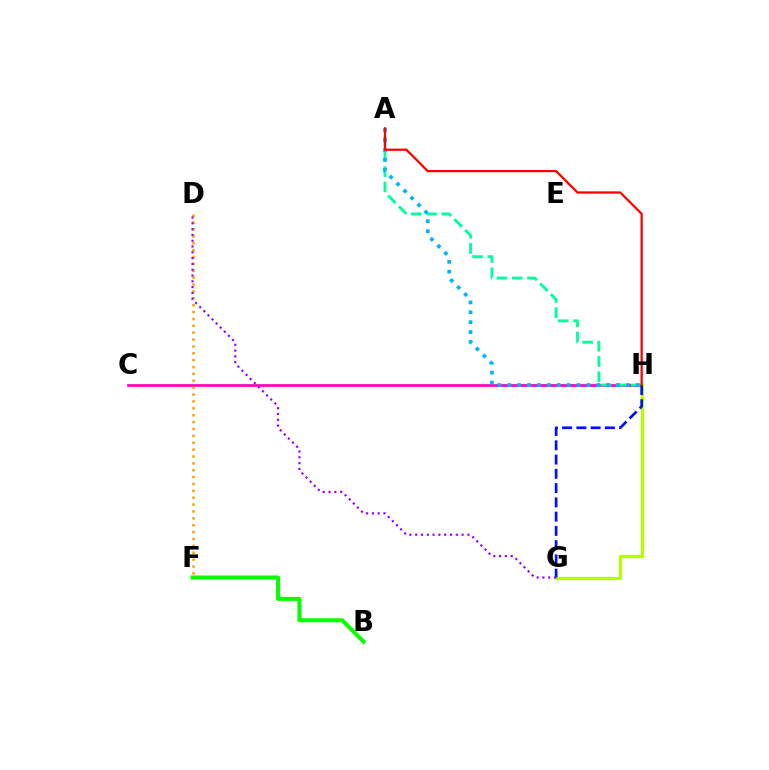{('B', 'F'): [{'color': '#08ff00', 'line_style': 'solid', 'thickness': 2.91}], ('C', 'H'): [{'color': '#ff00bd', 'line_style': 'solid', 'thickness': 1.98}], ('A', 'H'): [{'color': '#00ff9d', 'line_style': 'dashed', 'thickness': 2.07}, {'color': '#00b5ff', 'line_style': 'dotted', 'thickness': 2.69}, {'color': '#ff0000', 'line_style': 'solid', 'thickness': 1.62}], ('G', 'H'): [{'color': '#b3ff00', 'line_style': 'solid', 'thickness': 2.37}, {'color': '#0010ff', 'line_style': 'dashed', 'thickness': 1.94}], ('D', 'F'): [{'color': '#ffa500', 'line_style': 'dotted', 'thickness': 1.87}], ('D', 'G'): [{'color': '#9b00ff', 'line_style': 'dotted', 'thickness': 1.58}]}